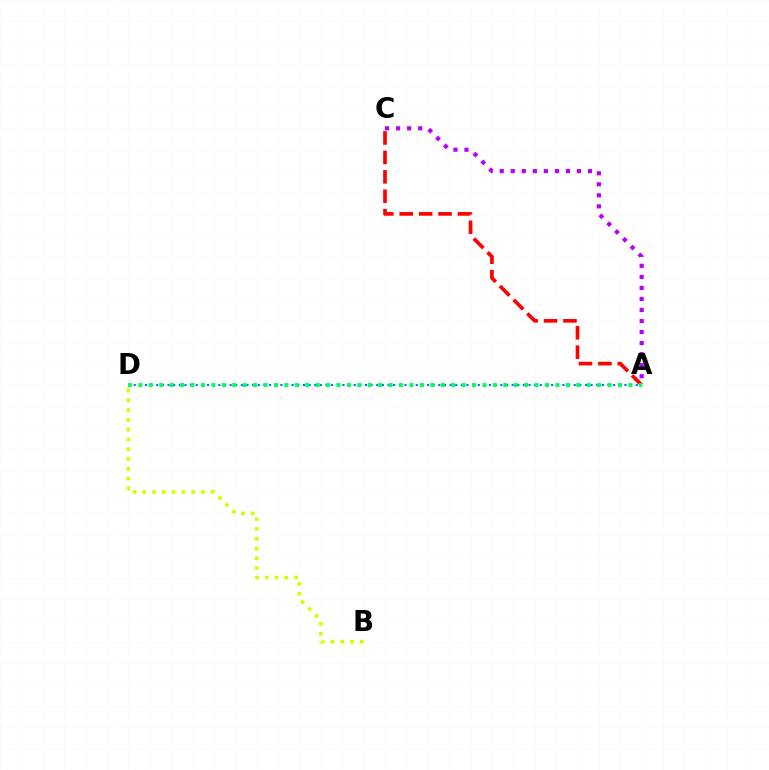{('A', 'D'): [{'color': '#0074ff', 'line_style': 'dotted', 'thickness': 1.53}, {'color': '#00ff5c', 'line_style': 'dotted', 'thickness': 2.83}], ('B', 'D'): [{'color': '#d1ff00', 'line_style': 'dotted', 'thickness': 2.66}], ('A', 'C'): [{'color': '#ff0000', 'line_style': 'dashed', 'thickness': 2.64}, {'color': '#b900ff', 'line_style': 'dotted', 'thickness': 3.0}]}